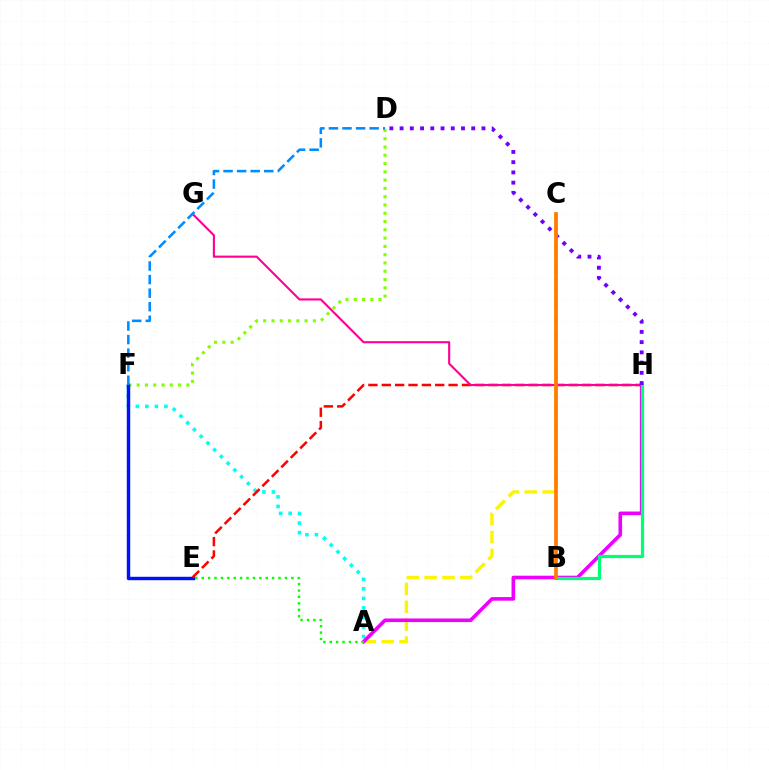{('A', 'F'): [{'color': '#00fff6', 'line_style': 'dotted', 'thickness': 2.59}], ('A', 'C'): [{'color': '#fcf500', 'line_style': 'dashed', 'thickness': 2.42}], ('D', 'F'): [{'color': '#84ff00', 'line_style': 'dotted', 'thickness': 2.25}, {'color': '#008cff', 'line_style': 'dashed', 'thickness': 1.84}], ('E', 'F'): [{'color': '#0010ff', 'line_style': 'solid', 'thickness': 2.47}], ('E', 'H'): [{'color': '#ff0000', 'line_style': 'dashed', 'thickness': 1.81}], ('A', 'H'): [{'color': '#ee00ff', 'line_style': 'solid', 'thickness': 2.59}], ('A', 'E'): [{'color': '#08ff00', 'line_style': 'dotted', 'thickness': 1.74}], ('G', 'H'): [{'color': '#ff0094', 'line_style': 'solid', 'thickness': 1.53}], ('B', 'H'): [{'color': '#00ff74', 'line_style': 'solid', 'thickness': 2.32}], ('D', 'H'): [{'color': '#7200ff', 'line_style': 'dotted', 'thickness': 2.78}], ('B', 'C'): [{'color': '#ff7c00', 'line_style': 'solid', 'thickness': 2.68}]}